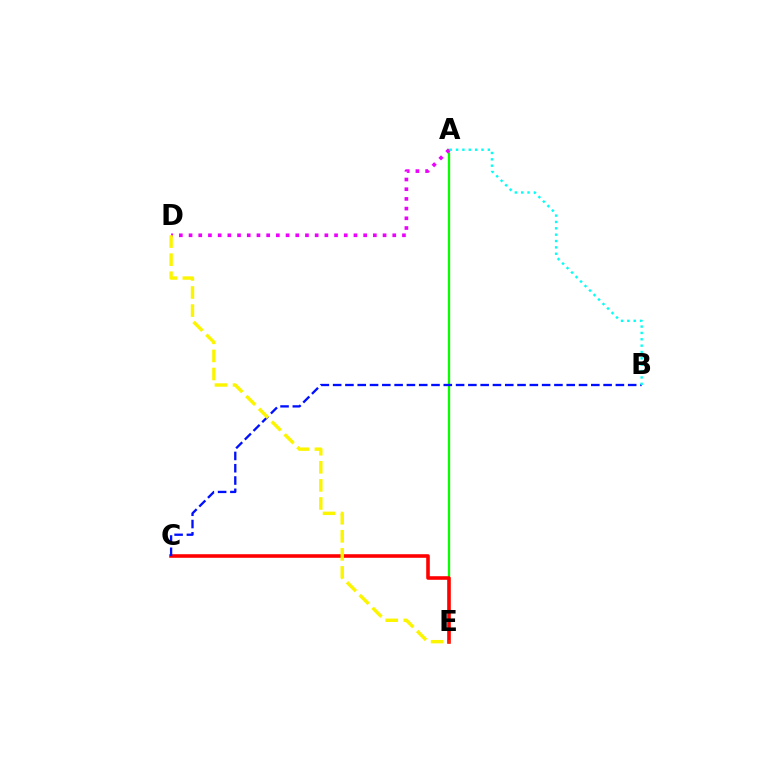{('A', 'E'): [{'color': '#08ff00', 'line_style': 'solid', 'thickness': 1.66}], ('C', 'E'): [{'color': '#ff0000', 'line_style': 'solid', 'thickness': 2.58}], ('B', 'C'): [{'color': '#0010ff', 'line_style': 'dashed', 'thickness': 1.67}], ('A', 'D'): [{'color': '#ee00ff', 'line_style': 'dotted', 'thickness': 2.64}], ('A', 'B'): [{'color': '#00fff6', 'line_style': 'dotted', 'thickness': 1.73}], ('D', 'E'): [{'color': '#fcf500', 'line_style': 'dashed', 'thickness': 2.46}]}